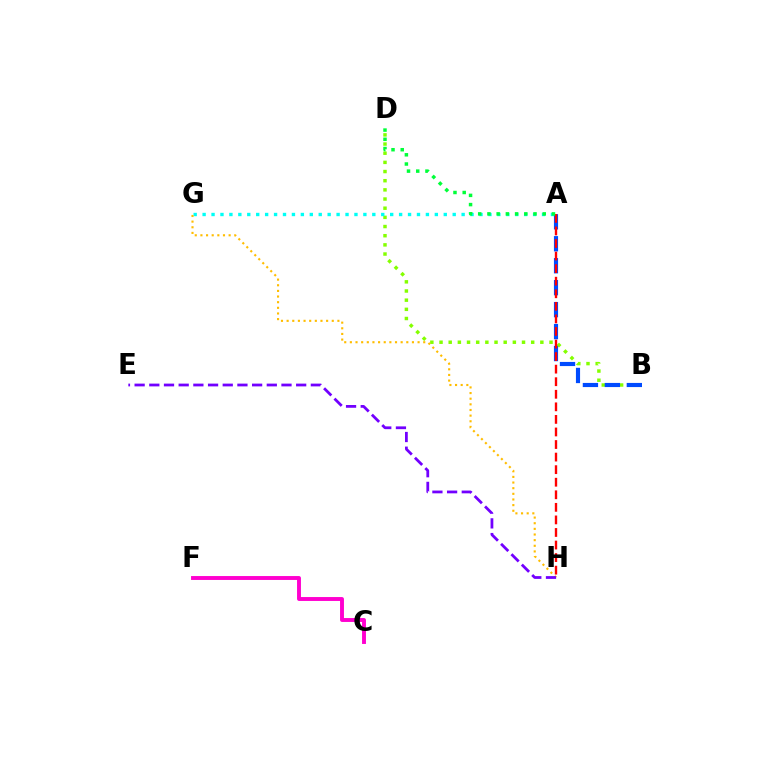{('C', 'F'): [{'color': '#ff00cf', 'line_style': 'solid', 'thickness': 2.81}], ('B', 'D'): [{'color': '#84ff00', 'line_style': 'dotted', 'thickness': 2.49}], ('A', 'G'): [{'color': '#00fff6', 'line_style': 'dotted', 'thickness': 2.43}], ('A', 'B'): [{'color': '#004bff', 'line_style': 'dashed', 'thickness': 2.98}], ('A', 'H'): [{'color': '#ff0000', 'line_style': 'dashed', 'thickness': 1.71}], ('G', 'H'): [{'color': '#ffbd00', 'line_style': 'dotted', 'thickness': 1.53}], ('A', 'D'): [{'color': '#00ff39', 'line_style': 'dotted', 'thickness': 2.51}], ('E', 'H'): [{'color': '#7200ff', 'line_style': 'dashed', 'thickness': 2.0}]}